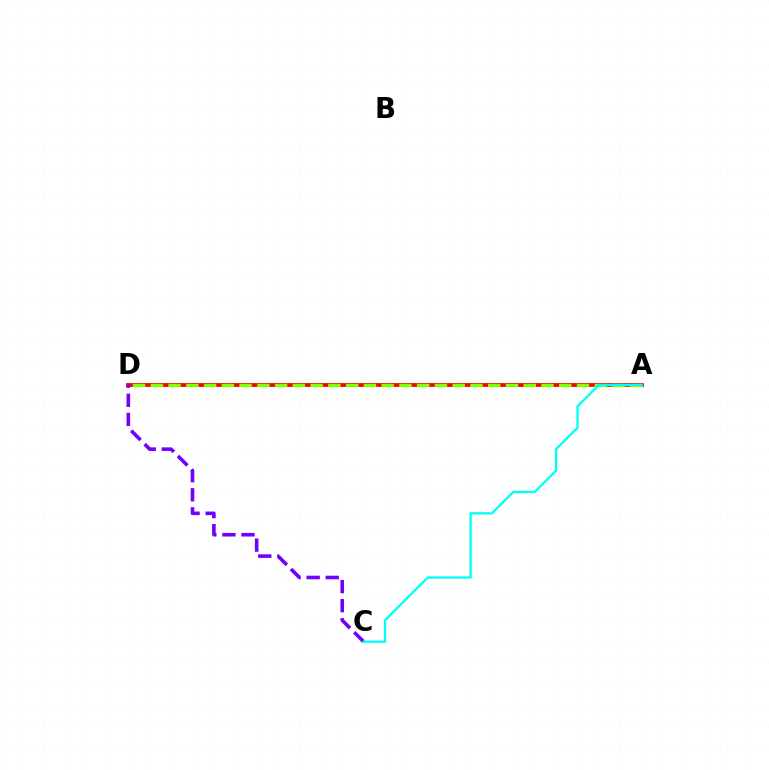{('A', 'D'): [{'color': '#ff0000', 'line_style': 'solid', 'thickness': 2.76}, {'color': '#84ff00', 'line_style': 'dashed', 'thickness': 2.41}], ('C', 'D'): [{'color': '#7200ff', 'line_style': 'dashed', 'thickness': 2.59}], ('A', 'C'): [{'color': '#00fff6', 'line_style': 'solid', 'thickness': 1.65}]}